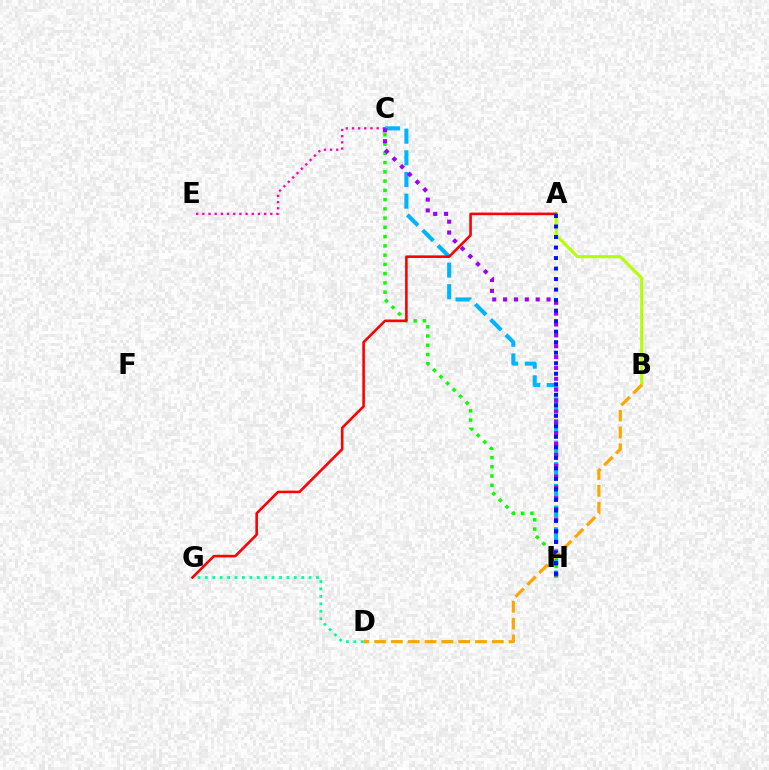{('A', 'B'): [{'color': '#b3ff00', 'line_style': 'solid', 'thickness': 2.19}], ('D', 'G'): [{'color': '#00ff9d', 'line_style': 'dotted', 'thickness': 2.01}], ('C', 'H'): [{'color': '#00b5ff', 'line_style': 'dashed', 'thickness': 2.94}, {'color': '#08ff00', 'line_style': 'dotted', 'thickness': 2.51}, {'color': '#9b00ff', 'line_style': 'dotted', 'thickness': 2.95}], ('C', 'E'): [{'color': '#ff00bd', 'line_style': 'dotted', 'thickness': 1.68}], ('A', 'G'): [{'color': '#ff0000', 'line_style': 'solid', 'thickness': 1.87}], ('A', 'H'): [{'color': '#0010ff', 'line_style': 'dotted', 'thickness': 2.86}], ('B', 'D'): [{'color': '#ffa500', 'line_style': 'dashed', 'thickness': 2.28}]}